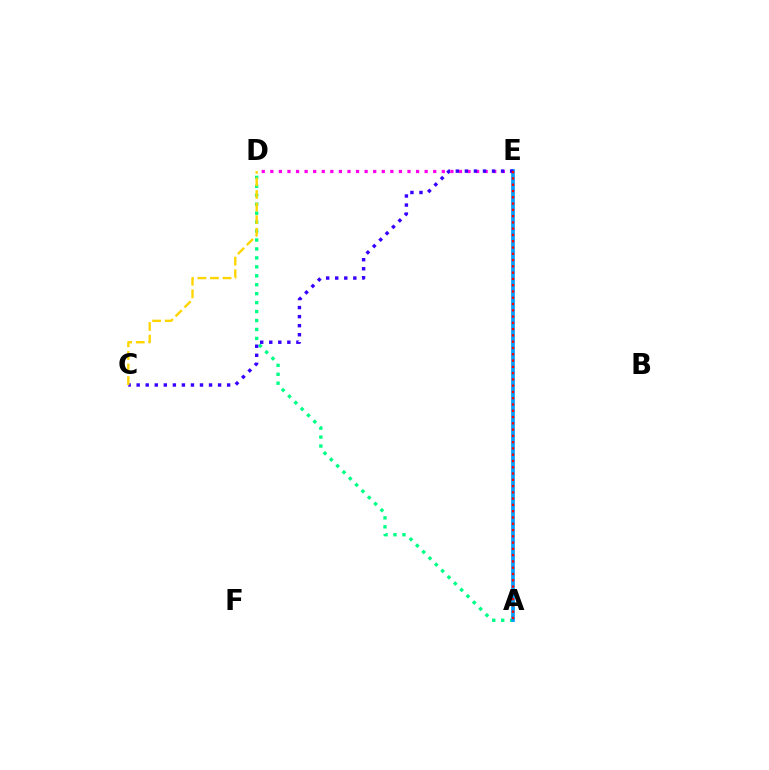{('D', 'E'): [{'color': '#ff00ed', 'line_style': 'dotted', 'thickness': 2.33}], ('A', 'E'): [{'color': '#4fff00', 'line_style': 'dashed', 'thickness': 1.51}, {'color': '#009eff', 'line_style': 'solid', 'thickness': 2.66}, {'color': '#ff0000', 'line_style': 'dotted', 'thickness': 1.71}], ('A', 'D'): [{'color': '#00ff86', 'line_style': 'dotted', 'thickness': 2.43}], ('C', 'E'): [{'color': '#3700ff', 'line_style': 'dotted', 'thickness': 2.46}], ('C', 'D'): [{'color': '#ffd500', 'line_style': 'dashed', 'thickness': 1.71}]}